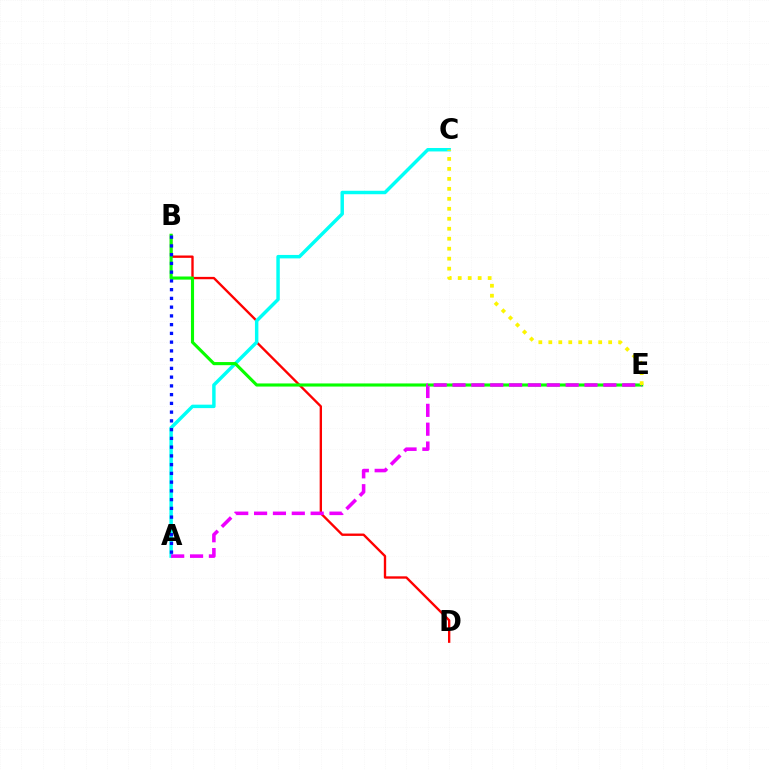{('B', 'D'): [{'color': '#ff0000', 'line_style': 'solid', 'thickness': 1.7}], ('A', 'C'): [{'color': '#00fff6', 'line_style': 'solid', 'thickness': 2.48}], ('B', 'E'): [{'color': '#08ff00', 'line_style': 'solid', 'thickness': 2.25}], ('A', 'E'): [{'color': '#ee00ff', 'line_style': 'dashed', 'thickness': 2.56}], ('C', 'E'): [{'color': '#fcf500', 'line_style': 'dotted', 'thickness': 2.71}], ('A', 'B'): [{'color': '#0010ff', 'line_style': 'dotted', 'thickness': 2.38}]}